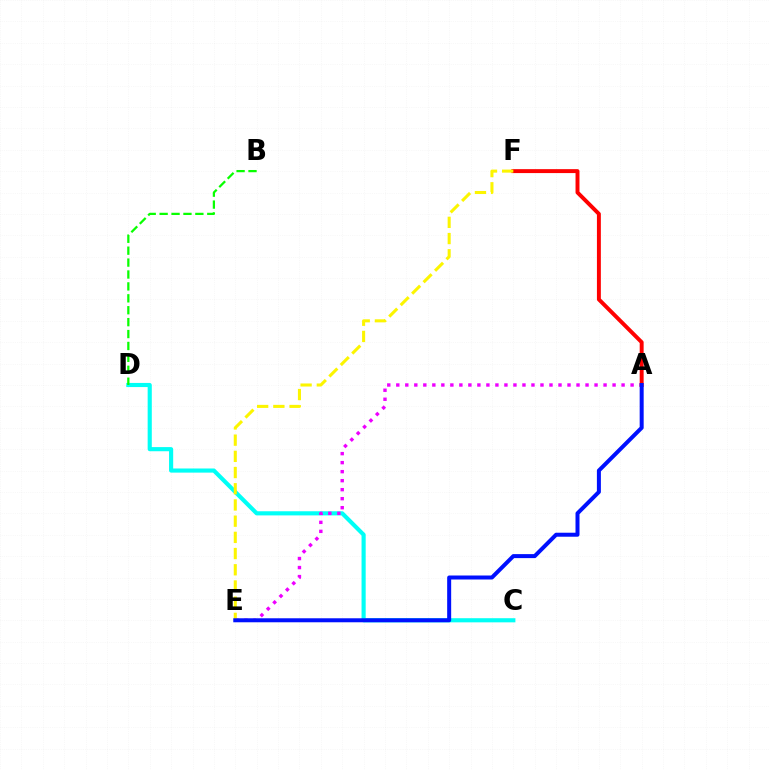{('C', 'D'): [{'color': '#00fff6', 'line_style': 'solid', 'thickness': 2.98}], ('B', 'D'): [{'color': '#08ff00', 'line_style': 'dashed', 'thickness': 1.62}], ('A', 'E'): [{'color': '#ee00ff', 'line_style': 'dotted', 'thickness': 2.45}, {'color': '#0010ff', 'line_style': 'solid', 'thickness': 2.88}], ('A', 'F'): [{'color': '#ff0000', 'line_style': 'solid', 'thickness': 2.83}], ('E', 'F'): [{'color': '#fcf500', 'line_style': 'dashed', 'thickness': 2.2}]}